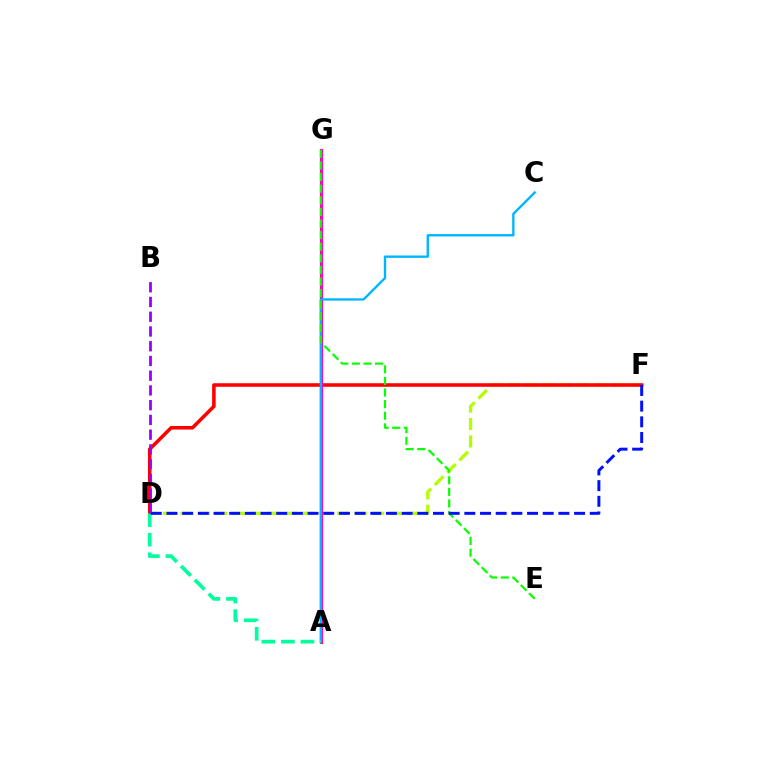{('A', 'G'): [{'color': '#ffa500', 'line_style': 'solid', 'thickness': 2.29}, {'color': '#ff00bd', 'line_style': 'solid', 'thickness': 2.19}], ('D', 'F'): [{'color': '#b3ff00', 'line_style': 'dashed', 'thickness': 2.37}, {'color': '#ff0000', 'line_style': 'solid', 'thickness': 2.55}, {'color': '#0010ff', 'line_style': 'dashed', 'thickness': 2.13}], ('A', 'C'): [{'color': '#00b5ff', 'line_style': 'solid', 'thickness': 1.7}], ('E', 'G'): [{'color': '#08ff00', 'line_style': 'dashed', 'thickness': 1.58}], ('A', 'D'): [{'color': '#00ff9d', 'line_style': 'dashed', 'thickness': 2.66}], ('B', 'D'): [{'color': '#9b00ff', 'line_style': 'dashed', 'thickness': 2.0}]}